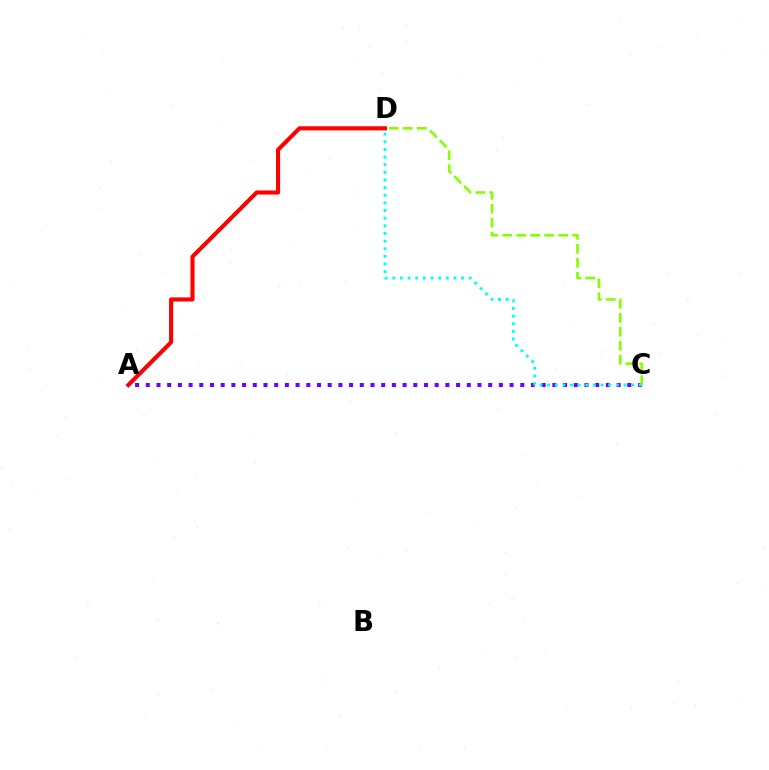{('A', 'D'): [{'color': '#ff0000', 'line_style': 'solid', 'thickness': 2.95}], ('A', 'C'): [{'color': '#7200ff', 'line_style': 'dotted', 'thickness': 2.91}], ('C', 'D'): [{'color': '#00fff6', 'line_style': 'dotted', 'thickness': 2.07}, {'color': '#84ff00', 'line_style': 'dashed', 'thickness': 1.9}]}